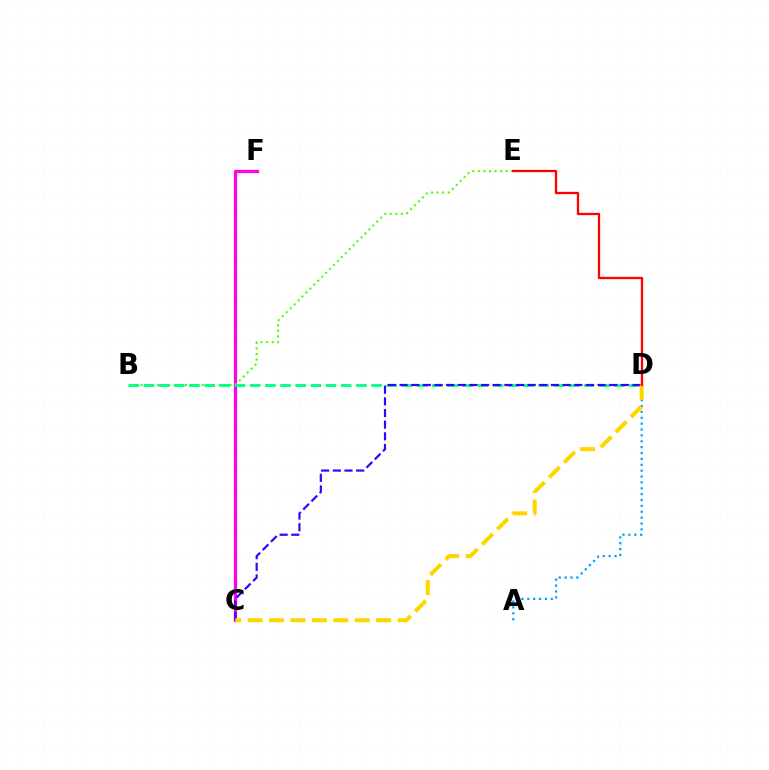{('C', 'F'): [{'color': '#ff00ed', 'line_style': 'solid', 'thickness': 2.33}], ('B', 'E'): [{'color': '#4fff00', 'line_style': 'dotted', 'thickness': 1.51}], ('B', 'D'): [{'color': '#00ff86', 'line_style': 'dashed', 'thickness': 2.06}], ('A', 'D'): [{'color': '#009eff', 'line_style': 'dotted', 'thickness': 1.6}], ('C', 'D'): [{'color': '#3700ff', 'line_style': 'dashed', 'thickness': 1.58}, {'color': '#ffd500', 'line_style': 'dashed', 'thickness': 2.91}], ('D', 'E'): [{'color': '#ff0000', 'line_style': 'solid', 'thickness': 1.66}]}